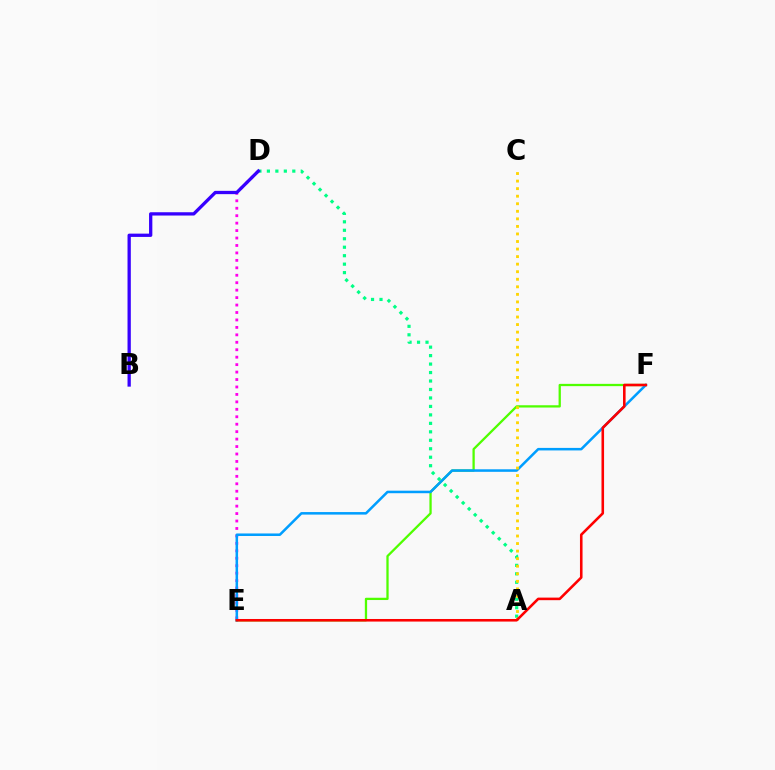{('D', 'E'): [{'color': '#ff00ed', 'line_style': 'dotted', 'thickness': 2.02}], ('E', 'F'): [{'color': '#4fff00', 'line_style': 'solid', 'thickness': 1.64}, {'color': '#009eff', 'line_style': 'solid', 'thickness': 1.82}, {'color': '#ff0000', 'line_style': 'solid', 'thickness': 1.86}], ('A', 'D'): [{'color': '#00ff86', 'line_style': 'dotted', 'thickness': 2.3}], ('A', 'C'): [{'color': '#ffd500', 'line_style': 'dotted', 'thickness': 2.05}], ('B', 'D'): [{'color': '#3700ff', 'line_style': 'solid', 'thickness': 2.37}]}